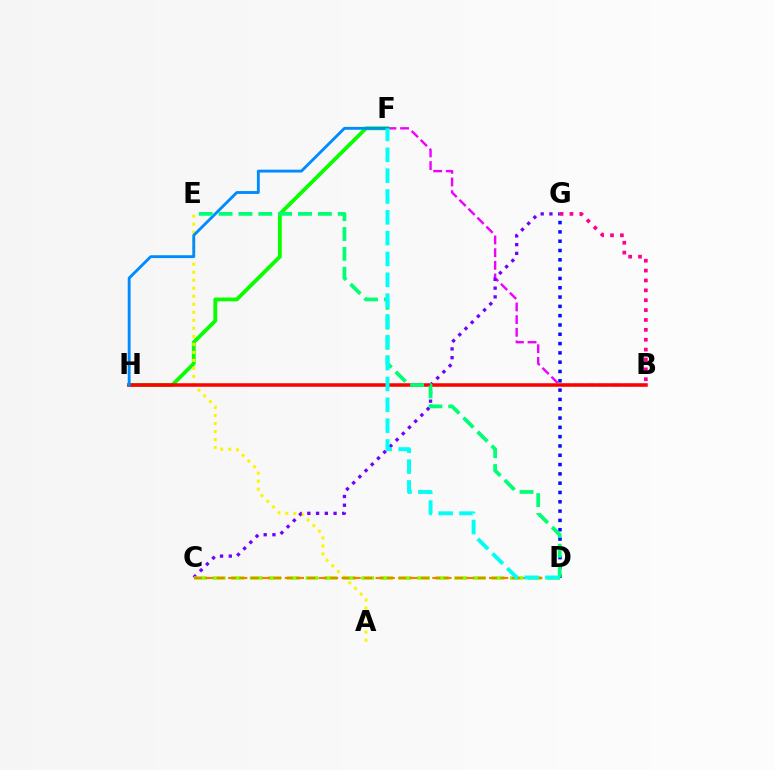{('B', 'F'): [{'color': '#ee00ff', 'line_style': 'dashed', 'thickness': 1.72}], ('F', 'H'): [{'color': '#08ff00', 'line_style': 'solid', 'thickness': 2.74}, {'color': '#008cff', 'line_style': 'solid', 'thickness': 2.07}], ('A', 'E'): [{'color': '#fcf500', 'line_style': 'dotted', 'thickness': 2.18}], ('D', 'G'): [{'color': '#0010ff', 'line_style': 'dotted', 'thickness': 2.53}], ('C', 'G'): [{'color': '#7200ff', 'line_style': 'dotted', 'thickness': 2.38}], ('C', 'D'): [{'color': '#84ff00', 'line_style': 'dashed', 'thickness': 2.53}, {'color': '#ff7c00', 'line_style': 'dashed', 'thickness': 1.54}], ('B', 'H'): [{'color': '#ff0000', 'line_style': 'solid', 'thickness': 2.53}], ('B', 'G'): [{'color': '#ff0094', 'line_style': 'dotted', 'thickness': 2.68}], ('D', 'E'): [{'color': '#00ff74', 'line_style': 'dashed', 'thickness': 2.7}], ('D', 'F'): [{'color': '#00fff6', 'line_style': 'dashed', 'thickness': 2.83}]}